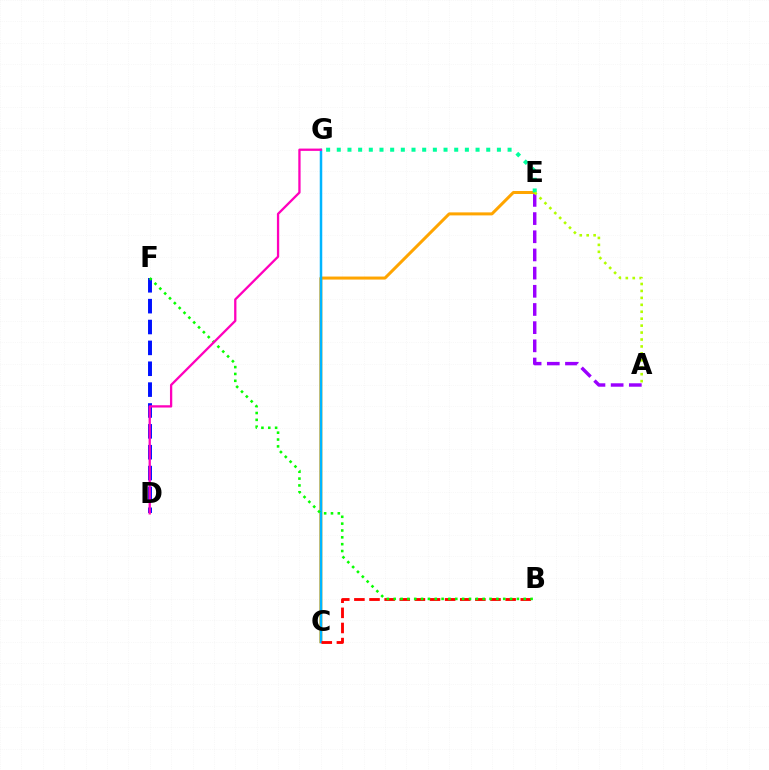{('C', 'E'): [{'color': '#ffa500', 'line_style': 'solid', 'thickness': 2.17}], ('C', 'G'): [{'color': '#00b5ff', 'line_style': 'solid', 'thickness': 1.8}], ('D', 'F'): [{'color': '#0010ff', 'line_style': 'dashed', 'thickness': 2.83}], ('A', 'E'): [{'color': '#9b00ff', 'line_style': 'dashed', 'thickness': 2.47}, {'color': '#b3ff00', 'line_style': 'dotted', 'thickness': 1.88}], ('B', 'C'): [{'color': '#ff0000', 'line_style': 'dashed', 'thickness': 2.05}], ('E', 'G'): [{'color': '#00ff9d', 'line_style': 'dotted', 'thickness': 2.9}], ('B', 'F'): [{'color': '#08ff00', 'line_style': 'dotted', 'thickness': 1.86}], ('D', 'G'): [{'color': '#ff00bd', 'line_style': 'solid', 'thickness': 1.65}]}